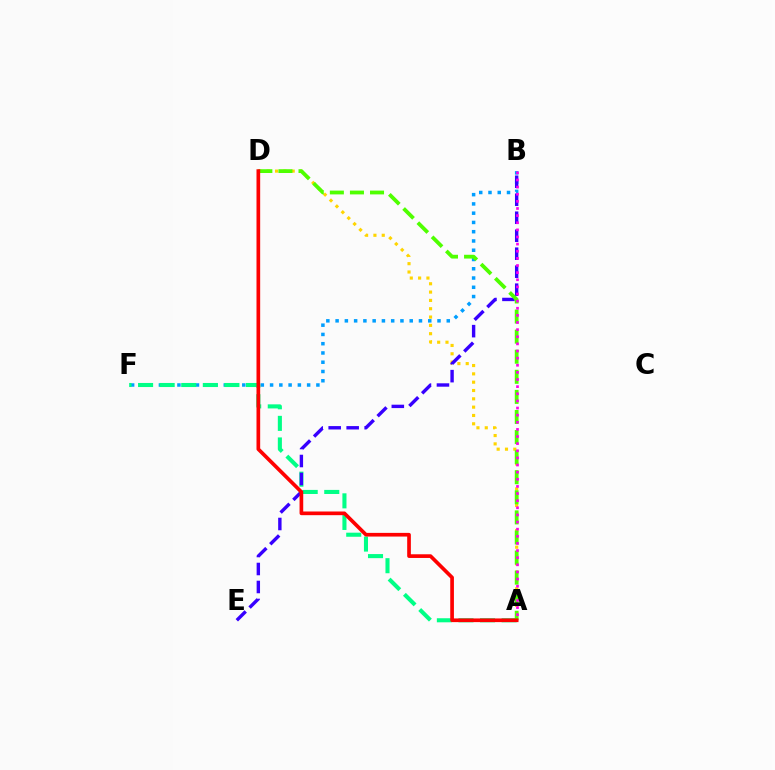{('B', 'F'): [{'color': '#009eff', 'line_style': 'dotted', 'thickness': 2.52}], ('A', 'F'): [{'color': '#00ff86', 'line_style': 'dashed', 'thickness': 2.93}], ('A', 'D'): [{'color': '#ffd500', 'line_style': 'dotted', 'thickness': 2.26}, {'color': '#4fff00', 'line_style': 'dashed', 'thickness': 2.73}, {'color': '#ff0000', 'line_style': 'solid', 'thickness': 2.65}], ('B', 'E'): [{'color': '#3700ff', 'line_style': 'dashed', 'thickness': 2.44}], ('A', 'B'): [{'color': '#ff00ed', 'line_style': 'dotted', 'thickness': 1.94}]}